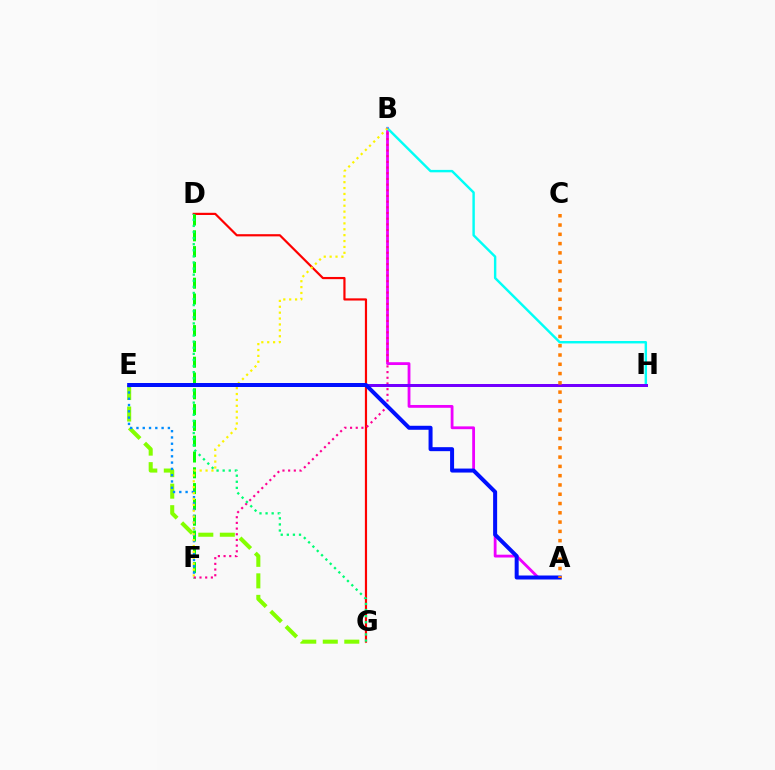{('D', 'G'): [{'color': '#ff0000', 'line_style': 'solid', 'thickness': 1.58}, {'color': '#00ff74', 'line_style': 'dotted', 'thickness': 1.66}], ('D', 'F'): [{'color': '#08ff00', 'line_style': 'dashed', 'thickness': 2.15}], ('A', 'B'): [{'color': '#ee00ff', 'line_style': 'solid', 'thickness': 2.02}], ('E', 'G'): [{'color': '#84ff00', 'line_style': 'dashed', 'thickness': 2.92}], ('E', 'F'): [{'color': '#008cff', 'line_style': 'dotted', 'thickness': 1.71}], ('B', 'H'): [{'color': '#00fff6', 'line_style': 'solid', 'thickness': 1.74}], ('B', 'F'): [{'color': '#fcf500', 'line_style': 'dotted', 'thickness': 1.6}, {'color': '#ff0094', 'line_style': 'dotted', 'thickness': 1.54}], ('E', 'H'): [{'color': '#7200ff', 'line_style': 'solid', 'thickness': 2.16}], ('A', 'E'): [{'color': '#0010ff', 'line_style': 'solid', 'thickness': 2.88}], ('A', 'C'): [{'color': '#ff7c00', 'line_style': 'dotted', 'thickness': 2.52}]}